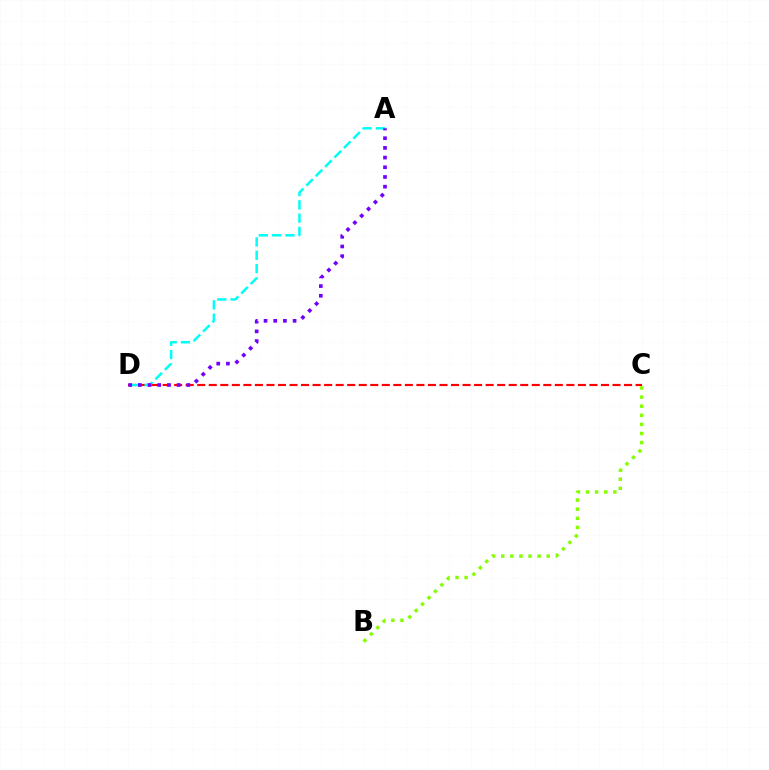{('C', 'D'): [{'color': '#ff0000', 'line_style': 'dashed', 'thickness': 1.57}], ('A', 'D'): [{'color': '#00fff6', 'line_style': 'dashed', 'thickness': 1.81}, {'color': '#7200ff', 'line_style': 'dotted', 'thickness': 2.63}], ('B', 'C'): [{'color': '#84ff00', 'line_style': 'dotted', 'thickness': 2.47}]}